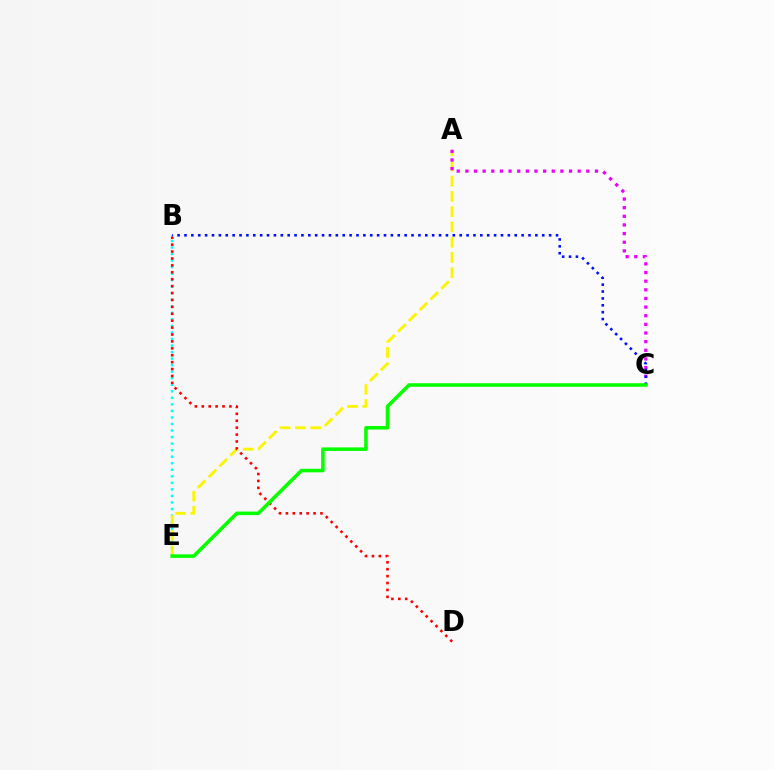{('B', 'E'): [{'color': '#00fff6', 'line_style': 'dotted', 'thickness': 1.78}], ('A', 'E'): [{'color': '#fcf500', 'line_style': 'dashed', 'thickness': 2.07}], ('B', 'D'): [{'color': '#ff0000', 'line_style': 'dotted', 'thickness': 1.88}], ('A', 'C'): [{'color': '#ee00ff', 'line_style': 'dotted', 'thickness': 2.35}], ('B', 'C'): [{'color': '#0010ff', 'line_style': 'dotted', 'thickness': 1.87}], ('C', 'E'): [{'color': '#08ff00', 'line_style': 'solid', 'thickness': 2.56}]}